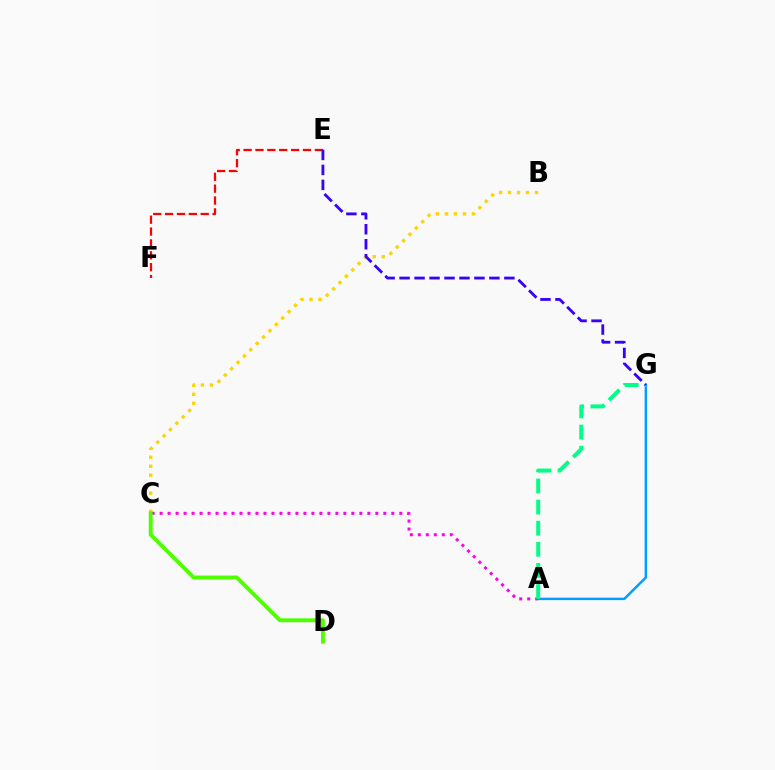{('B', 'C'): [{'color': '#ffd500', 'line_style': 'dotted', 'thickness': 2.44}], ('A', 'C'): [{'color': '#ff00ed', 'line_style': 'dotted', 'thickness': 2.17}], ('E', 'F'): [{'color': '#ff0000', 'line_style': 'dashed', 'thickness': 1.61}], ('A', 'G'): [{'color': '#009eff', 'line_style': 'solid', 'thickness': 1.78}, {'color': '#00ff86', 'line_style': 'dashed', 'thickness': 2.87}], ('C', 'D'): [{'color': '#4fff00', 'line_style': 'solid', 'thickness': 2.81}], ('E', 'G'): [{'color': '#3700ff', 'line_style': 'dashed', 'thickness': 2.03}]}